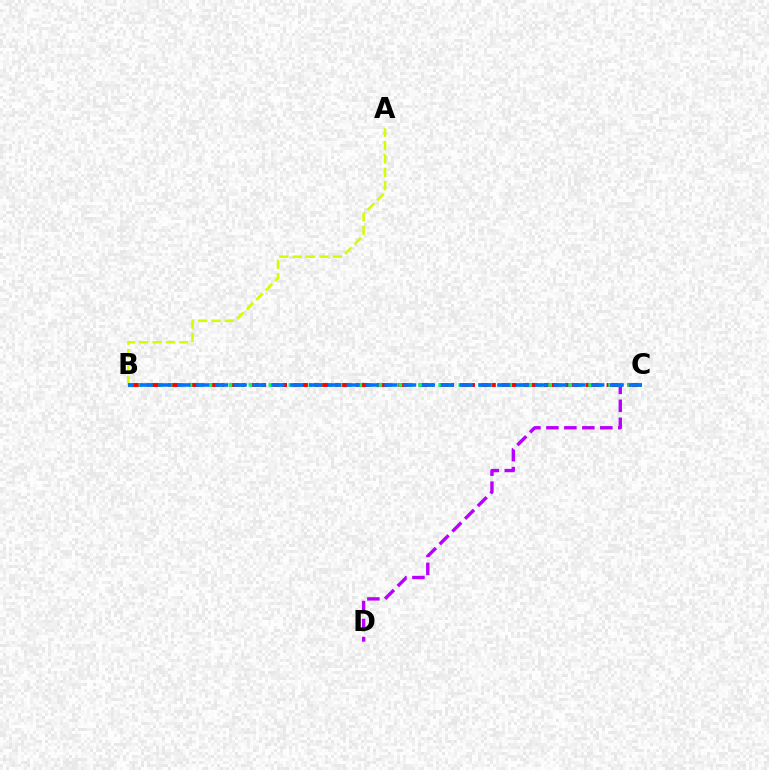{('C', 'D'): [{'color': '#b900ff', 'line_style': 'dashed', 'thickness': 2.44}], ('A', 'B'): [{'color': '#d1ff00', 'line_style': 'dashed', 'thickness': 1.82}], ('B', 'C'): [{'color': '#ff0000', 'line_style': 'dashed', 'thickness': 2.84}, {'color': '#00ff5c', 'line_style': 'dotted', 'thickness': 2.71}, {'color': '#0074ff', 'line_style': 'dashed', 'thickness': 2.56}]}